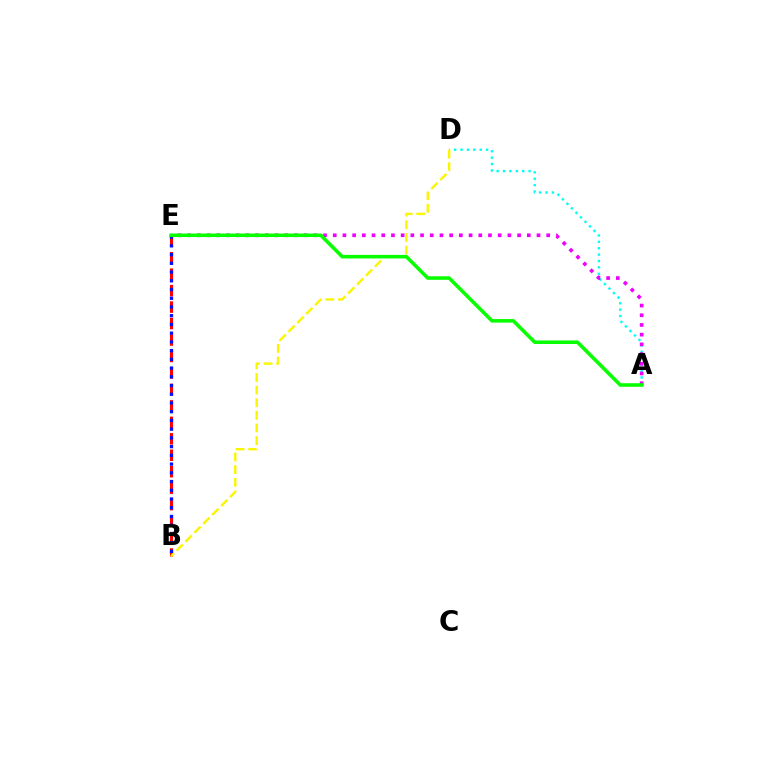{('B', 'E'): [{'color': '#ff0000', 'line_style': 'dashed', 'thickness': 2.24}, {'color': '#0010ff', 'line_style': 'dotted', 'thickness': 2.37}], ('A', 'D'): [{'color': '#00fff6', 'line_style': 'dotted', 'thickness': 1.74}], ('B', 'D'): [{'color': '#fcf500', 'line_style': 'dashed', 'thickness': 1.71}], ('A', 'E'): [{'color': '#ee00ff', 'line_style': 'dotted', 'thickness': 2.64}, {'color': '#08ff00', 'line_style': 'solid', 'thickness': 2.56}]}